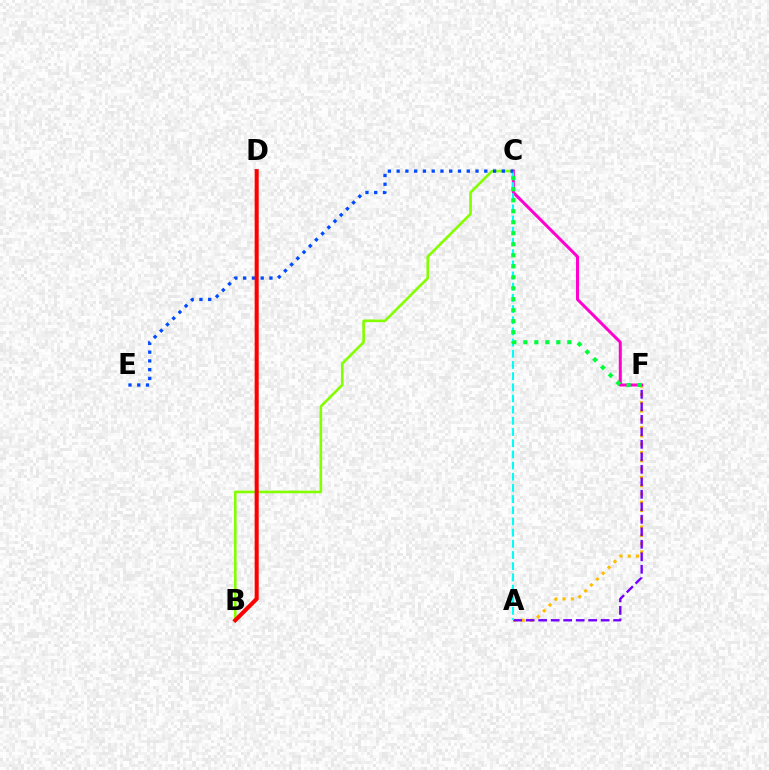{('A', 'F'): [{'color': '#ffbd00', 'line_style': 'dotted', 'thickness': 2.25}, {'color': '#7200ff', 'line_style': 'dashed', 'thickness': 1.7}], ('B', 'C'): [{'color': '#84ff00', 'line_style': 'solid', 'thickness': 1.9}], ('C', 'F'): [{'color': '#ff00cf', 'line_style': 'solid', 'thickness': 2.18}, {'color': '#00ff39', 'line_style': 'dotted', 'thickness': 2.99}], ('A', 'C'): [{'color': '#00fff6', 'line_style': 'dashed', 'thickness': 1.52}], ('C', 'E'): [{'color': '#004bff', 'line_style': 'dotted', 'thickness': 2.38}], ('B', 'D'): [{'color': '#ff0000', 'line_style': 'solid', 'thickness': 2.92}]}